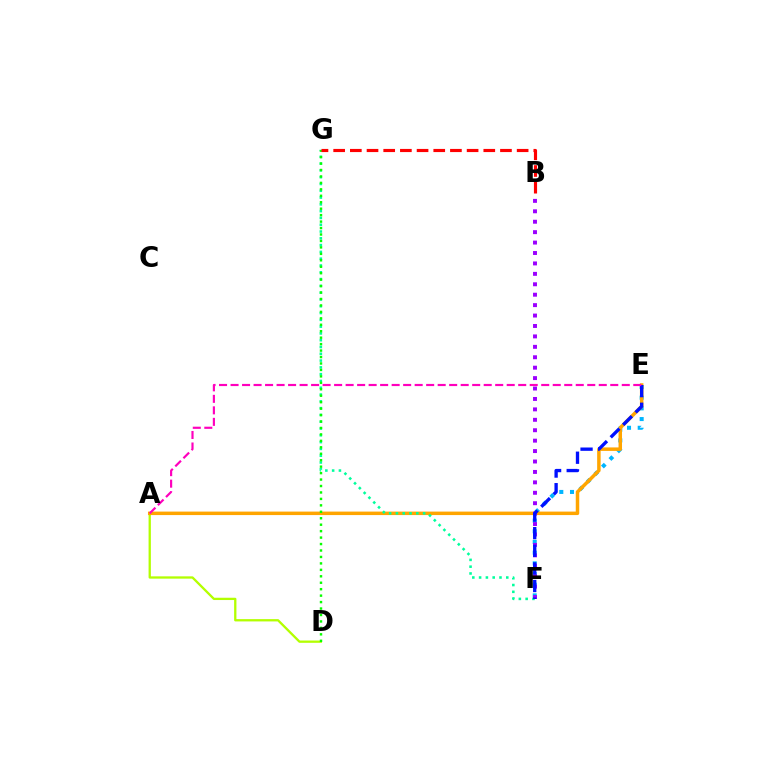{('A', 'D'): [{'color': '#b3ff00', 'line_style': 'solid', 'thickness': 1.65}], ('E', 'F'): [{'color': '#00b5ff', 'line_style': 'dotted', 'thickness': 2.9}, {'color': '#0010ff', 'line_style': 'dashed', 'thickness': 2.39}], ('A', 'E'): [{'color': '#ffa500', 'line_style': 'solid', 'thickness': 2.51}, {'color': '#ff00bd', 'line_style': 'dashed', 'thickness': 1.56}], ('F', 'G'): [{'color': '#00ff9d', 'line_style': 'dotted', 'thickness': 1.85}], ('D', 'G'): [{'color': '#08ff00', 'line_style': 'dotted', 'thickness': 1.75}], ('B', 'F'): [{'color': '#9b00ff', 'line_style': 'dotted', 'thickness': 2.83}], ('B', 'G'): [{'color': '#ff0000', 'line_style': 'dashed', 'thickness': 2.27}]}